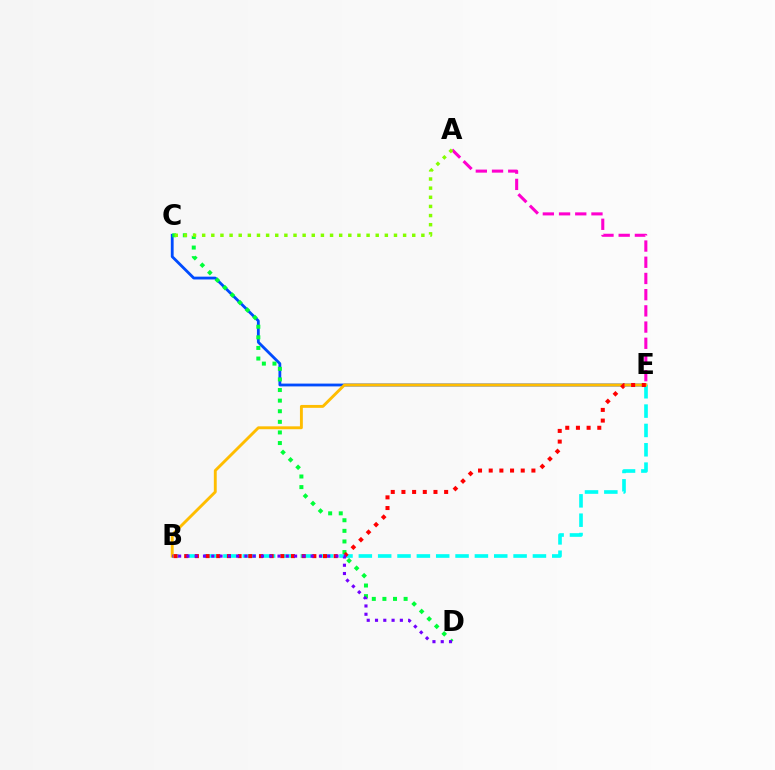{('C', 'E'): [{'color': '#004bff', 'line_style': 'solid', 'thickness': 2.02}], ('C', 'D'): [{'color': '#00ff39', 'line_style': 'dotted', 'thickness': 2.88}], ('B', 'E'): [{'color': '#00fff6', 'line_style': 'dashed', 'thickness': 2.63}, {'color': '#ffbd00', 'line_style': 'solid', 'thickness': 2.08}, {'color': '#ff0000', 'line_style': 'dotted', 'thickness': 2.9}], ('A', 'E'): [{'color': '#ff00cf', 'line_style': 'dashed', 'thickness': 2.2}], ('A', 'C'): [{'color': '#84ff00', 'line_style': 'dotted', 'thickness': 2.48}], ('B', 'D'): [{'color': '#7200ff', 'line_style': 'dotted', 'thickness': 2.25}]}